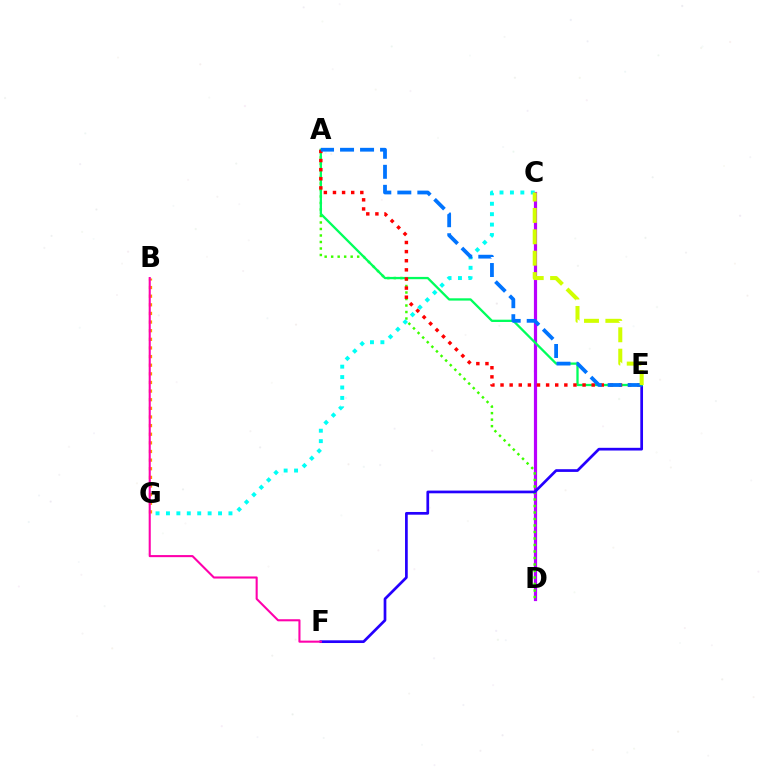{('C', 'D'): [{'color': '#b900ff', 'line_style': 'solid', 'thickness': 2.3}], ('A', 'D'): [{'color': '#3dff00', 'line_style': 'dotted', 'thickness': 1.77}], ('E', 'F'): [{'color': '#2500ff', 'line_style': 'solid', 'thickness': 1.95}], ('A', 'E'): [{'color': '#00ff5c', 'line_style': 'solid', 'thickness': 1.65}, {'color': '#ff0000', 'line_style': 'dotted', 'thickness': 2.48}, {'color': '#0074ff', 'line_style': 'dashed', 'thickness': 2.72}], ('B', 'G'): [{'color': '#ff9400', 'line_style': 'dotted', 'thickness': 2.34}], ('B', 'F'): [{'color': '#ff00ac', 'line_style': 'solid', 'thickness': 1.51}], ('C', 'G'): [{'color': '#00fff6', 'line_style': 'dotted', 'thickness': 2.83}], ('C', 'E'): [{'color': '#d1ff00', 'line_style': 'dashed', 'thickness': 2.9}]}